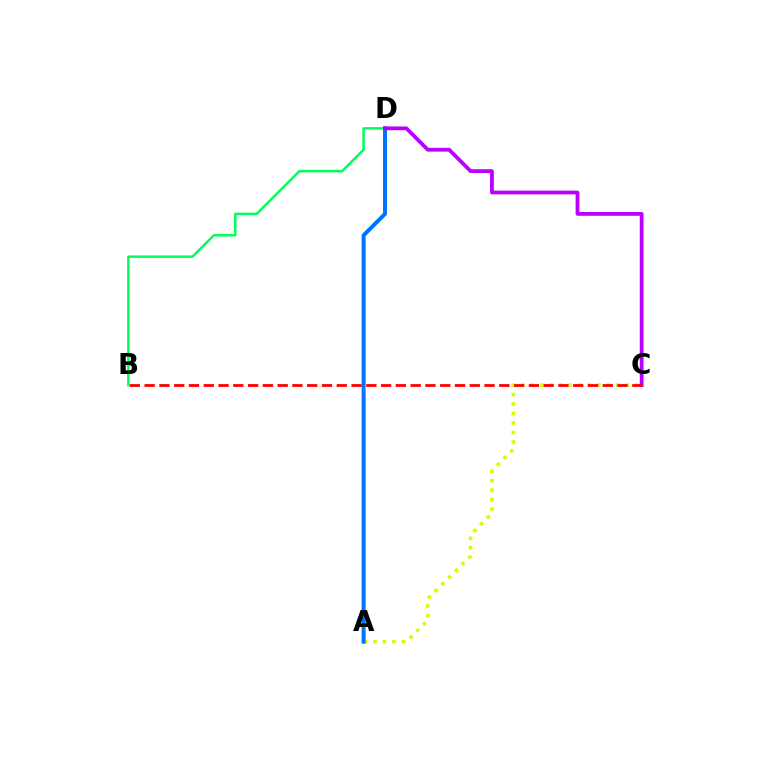{('A', 'C'): [{'color': '#d1ff00', 'line_style': 'dotted', 'thickness': 2.58}], ('A', 'D'): [{'color': '#0074ff', 'line_style': 'solid', 'thickness': 2.86}], ('B', 'D'): [{'color': '#00ff5c', 'line_style': 'solid', 'thickness': 1.79}], ('C', 'D'): [{'color': '#b900ff', 'line_style': 'solid', 'thickness': 2.73}], ('B', 'C'): [{'color': '#ff0000', 'line_style': 'dashed', 'thickness': 2.01}]}